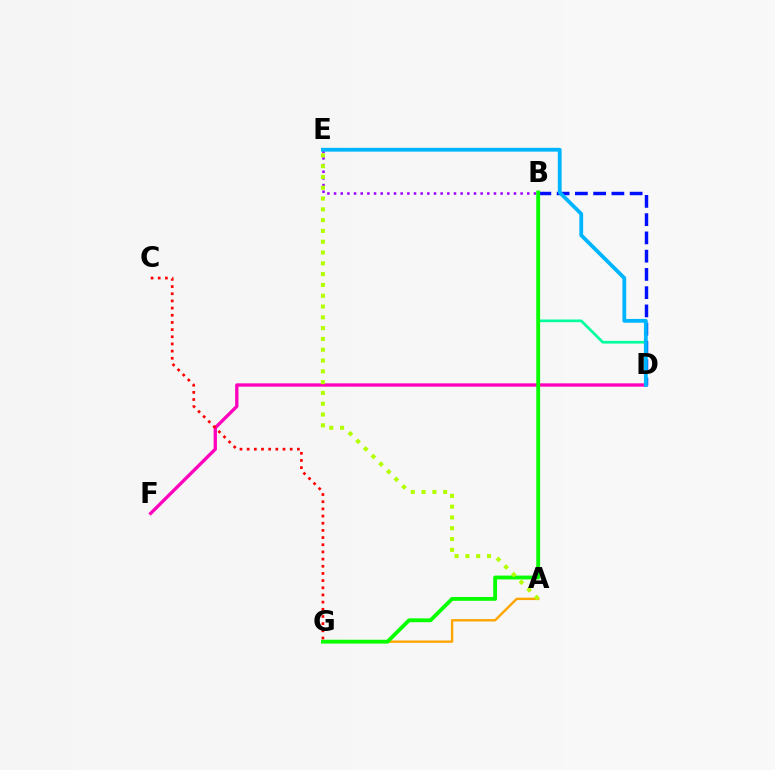{('B', 'D'): [{'color': '#0010ff', 'line_style': 'dashed', 'thickness': 2.48}, {'color': '#00ff9d', 'line_style': 'solid', 'thickness': 1.93}], ('D', 'F'): [{'color': '#ff00bd', 'line_style': 'solid', 'thickness': 2.39}], ('B', 'E'): [{'color': '#9b00ff', 'line_style': 'dotted', 'thickness': 1.81}], ('A', 'G'): [{'color': '#ffa500', 'line_style': 'solid', 'thickness': 1.71}], ('B', 'G'): [{'color': '#08ff00', 'line_style': 'solid', 'thickness': 2.77}], ('C', 'G'): [{'color': '#ff0000', 'line_style': 'dotted', 'thickness': 1.95}], ('A', 'E'): [{'color': '#b3ff00', 'line_style': 'dotted', 'thickness': 2.93}], ('D', 'E'): [{'color': '#00b5ff', 'line_style': 'solid', 'thickness': 2.73}]}